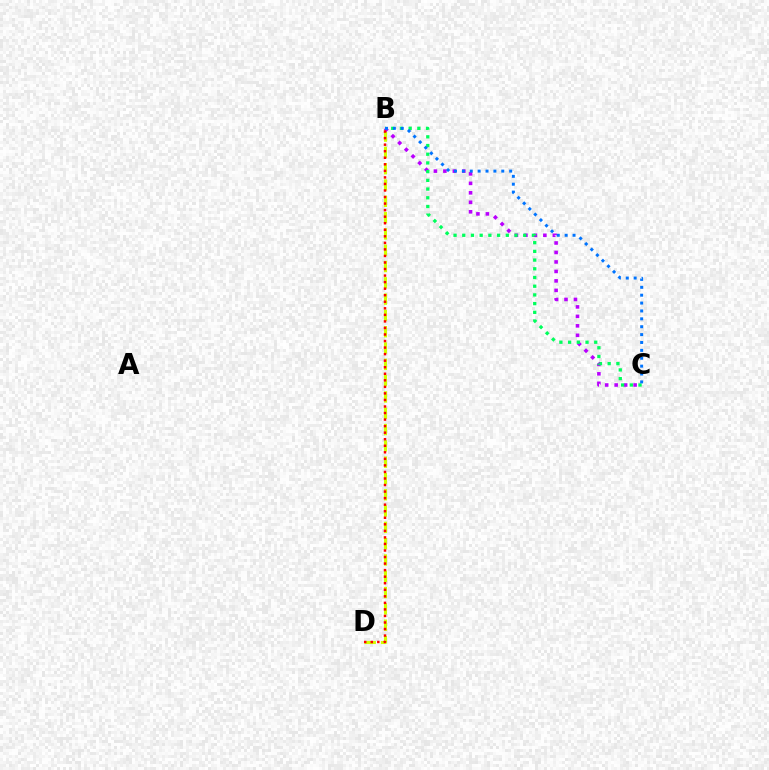{('B', 'D'): [{'color': '#d1ff00', 'line_style': 'dashed', 'thickness': 2.21}, {'color': '#ff0000', 'line_style': 'dotted', 'thickness': 1.78}], ('B', 'C'): [{'color': '#b900ff', 'line_style': 'dotted', 'thickness': 2.57}, {'color': '#00ff5c', 'line_style': 'dotted', 'thickness': 2.37}, {'color': '#0074ff', 'line_style': 'dotted', 'thickness': 2.14}]}